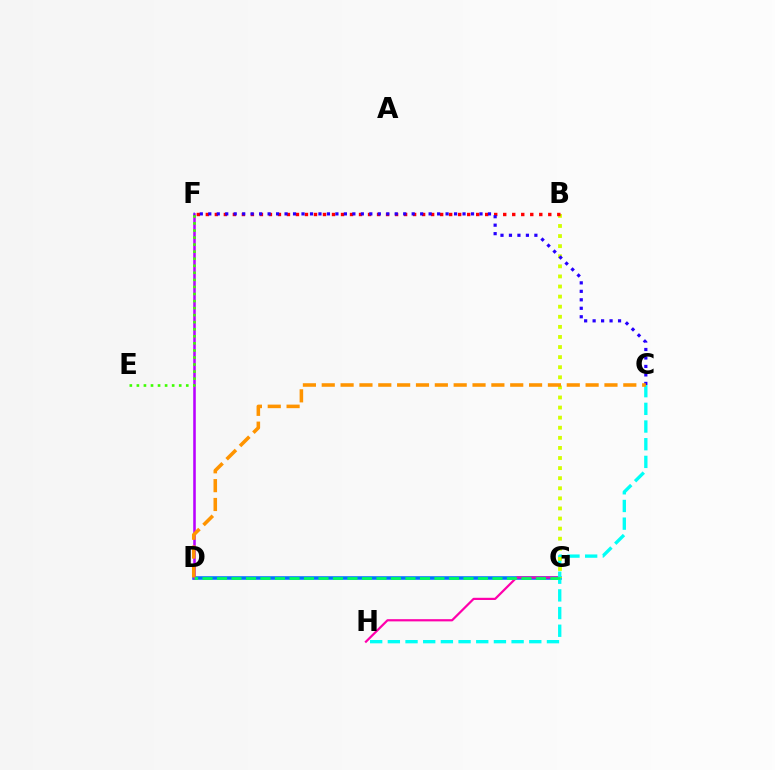{('D', 'G'): [{'color': '#0074ff', 'line_style': 'solid', 'thickness': 2.56}, {'color': '#00ff5c', 'line_style': 'dashed', 'thickness': 1.97}], ('G', 'H'): [{'color': '#ff00ac', 'line_style': 'solid', 'thickness': 1.59}], ('D', 'F'): [{'color': '#b900ff', 'line_style': 'solid', 'thickness': 1.84}], ('C', 'H'): [{'color': '#00fff6', 'line_style': 'dashed', 'thickness': 2.4}], ('B', 'G'): [{'color': '#d1ff00', 'line_style': 'dotted', 'thickness': 2.74}], ('E', 'F'): [{'color': '#3dff00', 'line_style': 'dotted', 'thickness': 1.92}], ('B', 'F'): [{'color': '#ff0000', 'line_style': 'dotted', 'thickness': 2.45}], ('C', 'F'): [{'color': '#2500ff', 'line_style': 'dotted', 'thickness': 2.3}], ('C', 'D'): [{'color': '#ff9400', 'line_style': 'dashed', 'thickness': 2.56}]}